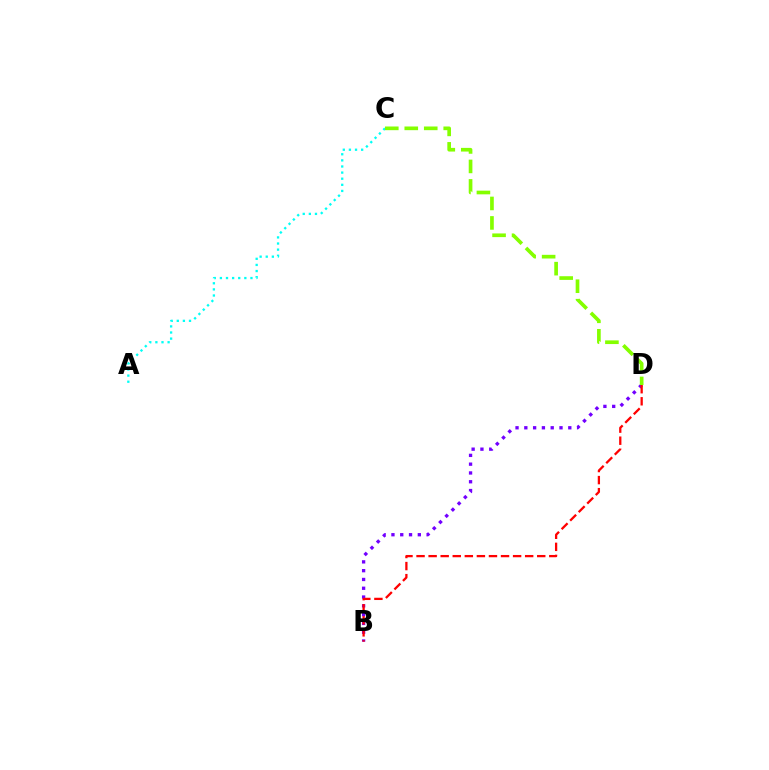{('B', 'D'): [{'color': '#7200ff', 'line_style': 'dotted', 'thickness': 2.39}, {'color': '#ff0000', 'line_style': 'dashed', 'thickness': 1.64}], ('A', 'C'): [{'color': '#00fff6', 'line_style': 'dotted', 'thickness': 1.66}], ('C', 'D'): [{'color': '#84ff00', 'line_style': 'dashed', 'thickness': 2.65}]}